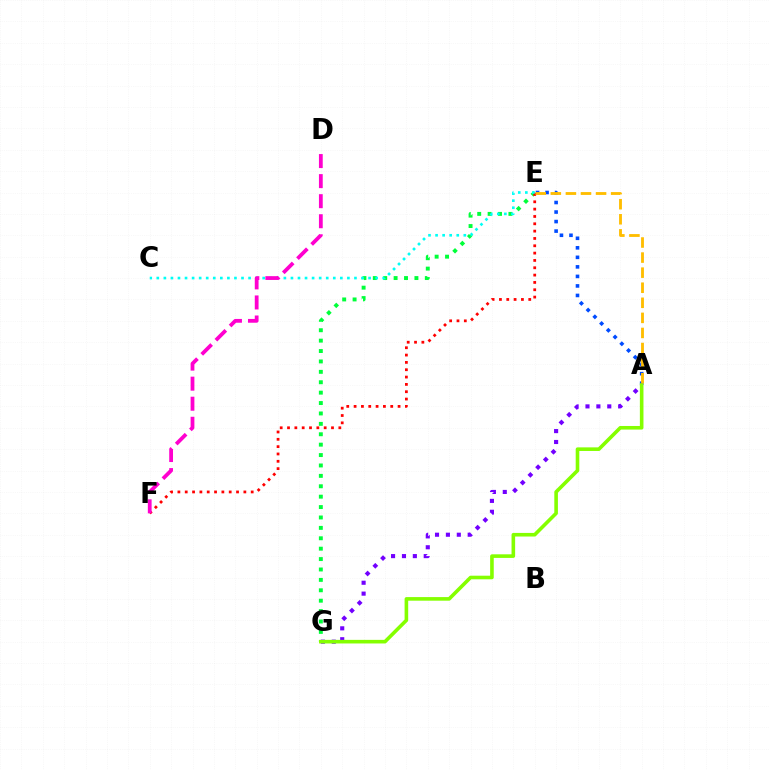{('A', 'E'): [{'color': '#004bff', 'line_style': 'dotted', 'thickness': 2.59}, {'color': '#ffbd00', 'line_style': 'dashed', 'thickness': 2.05}], ('E', 'G'): [{'color': '#00ff39', 'line_style': 'dotted', 'thickness': 2.83}], ('A', 'G'): [{'color': '#7200ff', 'line_style': 'dotted', 'thickness': 2.96}, {'color': '#84ff00', 'line_style': 'solid', 'thickness': 2.59}], ('E', 'F'): [{'color': '#ff0000', 'line_style': 'dotted', 'thickness': 1.99}], ('C', 'E'): [{'color': '#00fff6', 'line_style': 'dotted', 'thickness': 1.92}], ('D', 'F'): [{'color': '#ff00cf', 'line_style': 'dashed', 'thickness': 2.72}]}